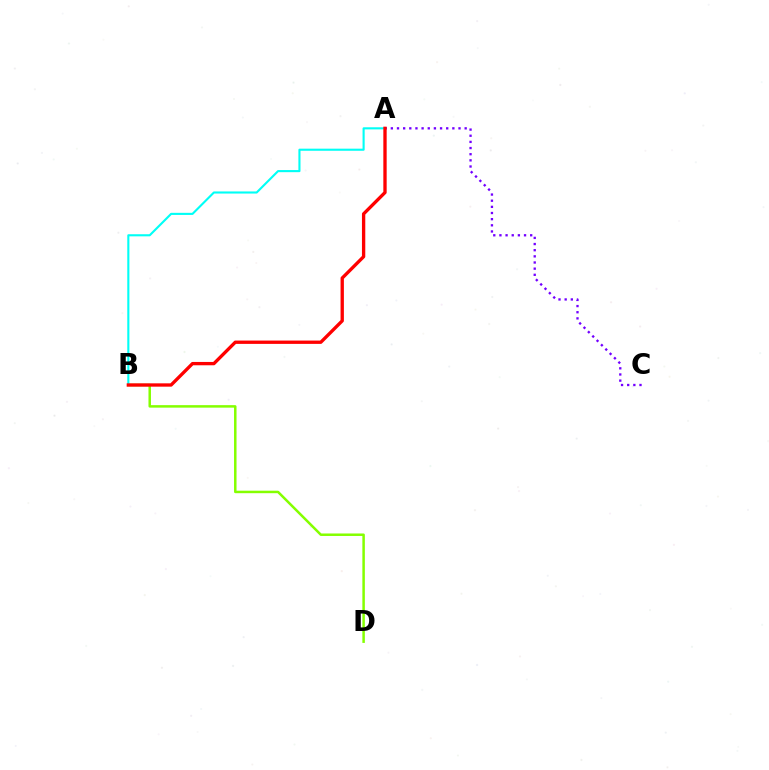{('B', 'D'): [{'color': '#84ff00', 'line_style': 'solid', 'thickness': 1.8}], ('A', 'B'): [{'color': '#00fff6', 'line_style': 'solid', 'thickness': 1.52}, {'color': '#ff0000', 'line_style': 'solid', 'thickness': 2.4}], ('A', 'C'): [{'color': '#7200ff', 'line_style': 'dotted', 'thickness': 1.67}]}